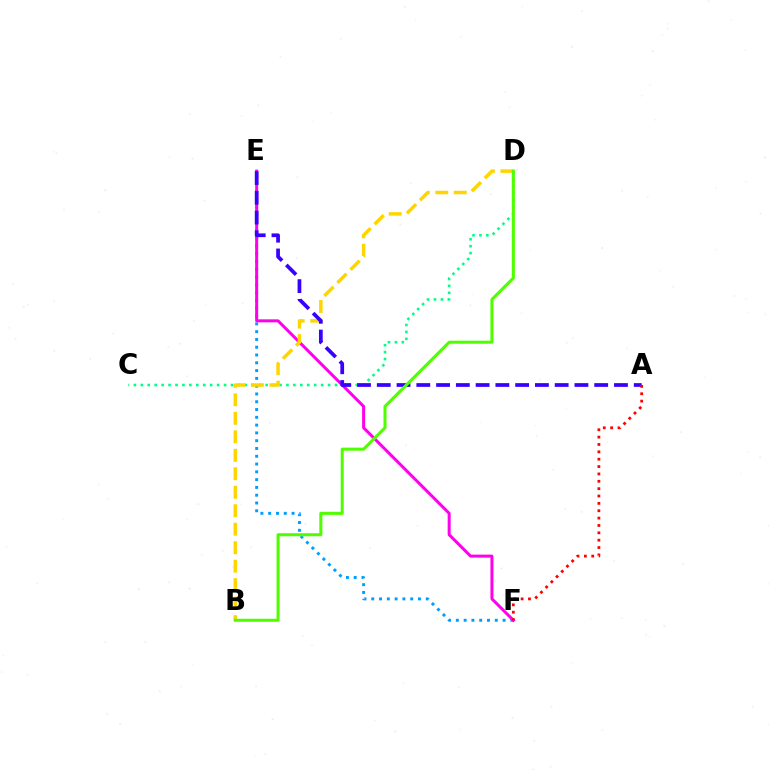{('E', 'F'): [{'color': '#009eff', 'line_style': 'dotted', 'thickness': 2.12}, {'color': '#ff00ed', 'line_style': 'solid', 'thickness': 2.16}], ('C', 'D'): [{'color': '#00ff86', 'line_style': 'dotted', 'thickness': 1.88}], ('B', 'D'): [{'color': '#ffd500', 'line_style': 'dashed', 'thickness': 2.51}, {'color': '#4fff00', 'line_style': 'solid', 'thickness': 2.19}], ('A', 'E'): [{'color': '#3700ff', 'line_style': 'dashed', 'thickness': 2.69}], ('A', 'F'): [{'color': '#ff0000', 'line_style': 'dotted', 'thickness': 2.0}]}